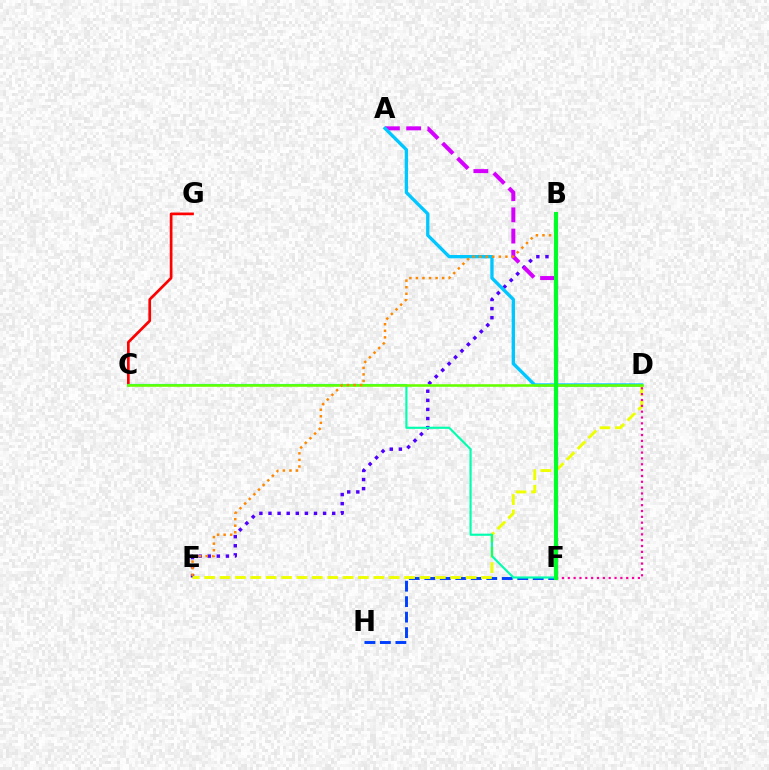{('B', 'E'): [{'color': '#4f00ff', 'line_style': 'dotted', 'thickness': 2.47}, {'color': '#ff8800', 'line_style': 'dotted', 'thickness': 1.78}], ('C', 'G'): [{'color': '#ff0000', 'line_style': 'solid', 'thickness': 1.94}], ('A', 'F'): [{'color': '#d600ff', 'line_style': 'dashed', 'thickness': 2.88}], ('F', 'H'): [{'color': '#003fff', 'line_style': 'dashed', 'thickness': 2.1}], ('A', 'D'): [{'color': '#00c7ff', 'line_style': 'solid', 'thickness': 2.4}], ('D', 'E'): [{'color': '#eeff00', 'line_style': 'dashed', 'thickness': 2.09}], ('C', 'F'): [{'color': '#00ffaf', 'line_style': 'solid', 'thickness': 1.54}], ('D', 'F'): [{'color': '#ff00a0', 'line_style': 'dotted', 'thickness': 1.59}], ('C', 'D'): [{'color': '#66ff00', 'line_style': 'solid', 'thickness': 1.85}], ('B', 'F'): [{'color': '#00ff27', 'line_style': 'solid', 'thickness': 2.94}]}